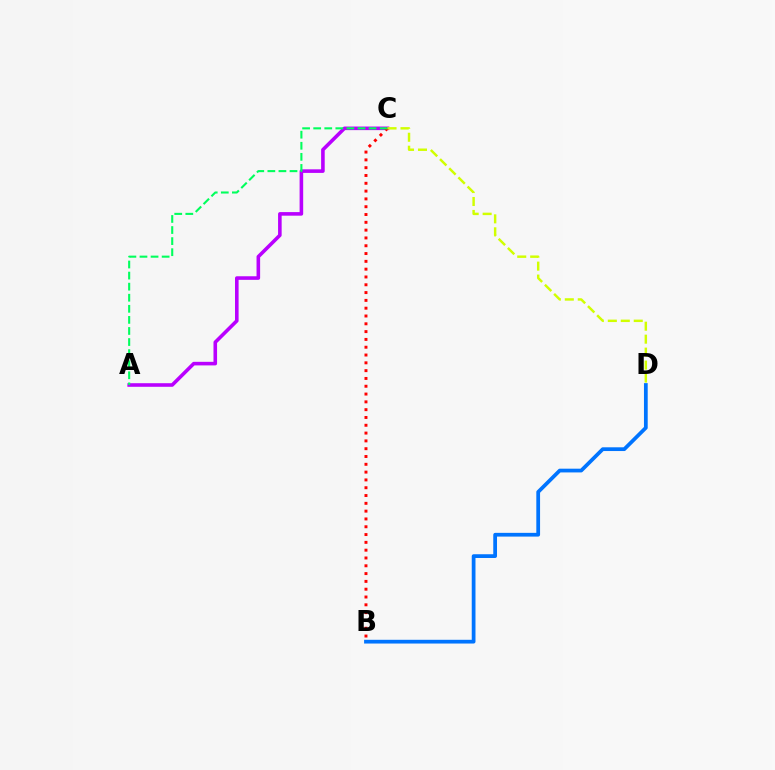{('A', 'C'): [{'color': '#b900ff', 'line_style': 'solid', 'thickness': 2.58}, {'color': '#00ff5c', 'line_style': 'dashed', 'thickness': 1.5}], ('B', 'D'): [{'color': '#0074ff', 'line_style': 'solid', 'thickness': 2.7}], ('B', 'C'): [{'color': '#ff0000', 'line_style': 'dotted', 'thickness': 2.12}], ('C', 'D'): [{'color': '#d1ff00', 'line_style': 'dashed', 'thickness': 1.76}]}